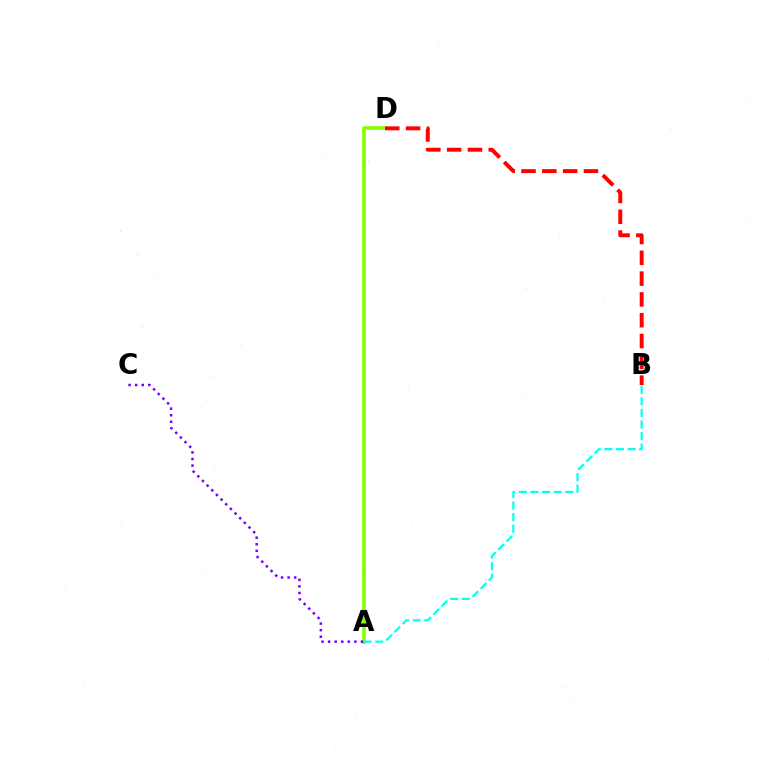{('A', 'D'): [{'color': '#84ff00', 'line_style': 'solid', 'thickness': 2.63}], ('B', 'D'): [{'color': '#ff0000', 'line_style': 'dashed', 'thickness': 2.83}], ('A', 'B'): [{'color': '#00fff6', 'line_style': 'dashed', 'thickness': 1.57}], ('A', 'C'): [{'color': '#7200ff', 'line_style': 'dotted', 'thickness': 1.79}]}